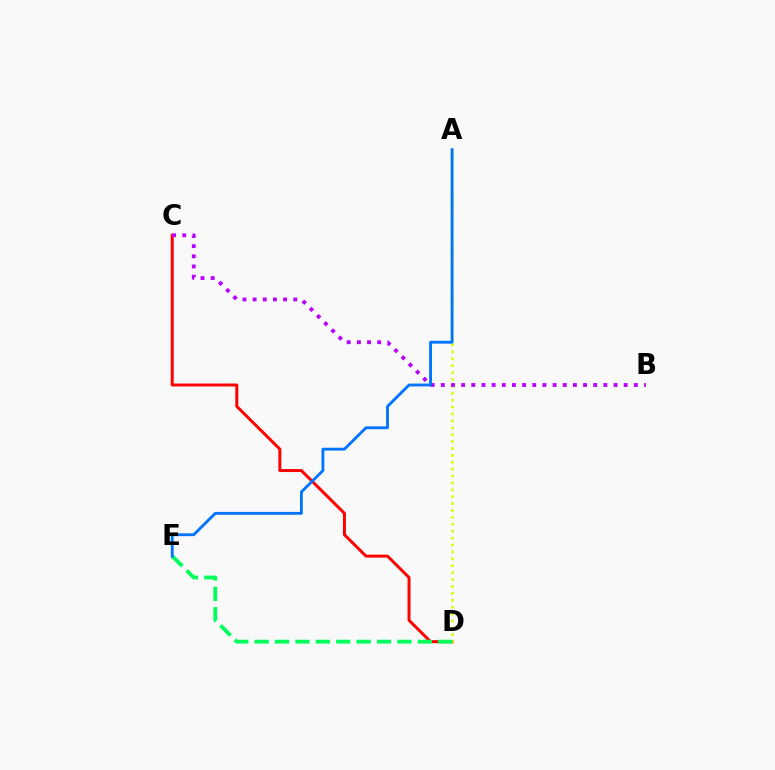{('C', 'D'): [{'color': '#ff0000', 'line_style': 'solid', 'thickness': 2.14}], ('A', 'D'): [{'color': '#d1ff00', 'line_style': 'dotted', 'thickness': 1.87}], ('D', 'E'): [{'color': '#00ff5c', 'line_style': 'dashed', 'thickness': 2.77}], ('B', 'C'): [{'color': '#b900ff', 'line_style': 'dotted', 'thickness': 2.76}], ('A', 'E'): [{'color': '#0074ff', 'line_style': 'solid', 'thickness': 2.05}]}